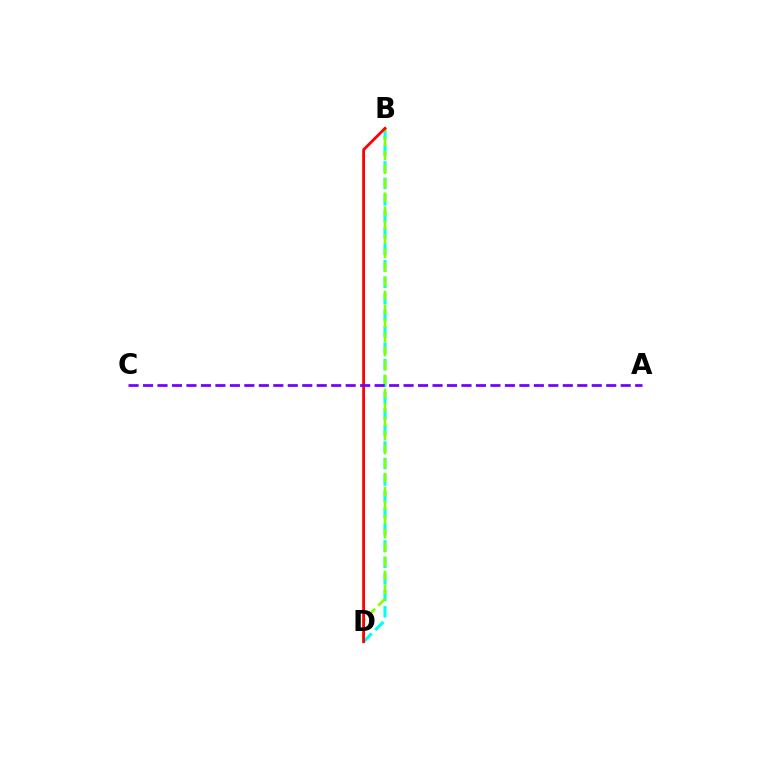{('B', 'D'): [{'color': '#00fff6', 'line_style': 'dashed', 'thickness': 2.24}, {'color': '#84ff00', 'line_style': 'dashed', 'thickness': 1.9}, {'color': '#ff0000', 'line_style': 'solid', 'thickness': 2.02}], ('A', 'C'): [{'color': '#7200ff', 'line_style': 'dashed', 'thickness': 1.97}]}